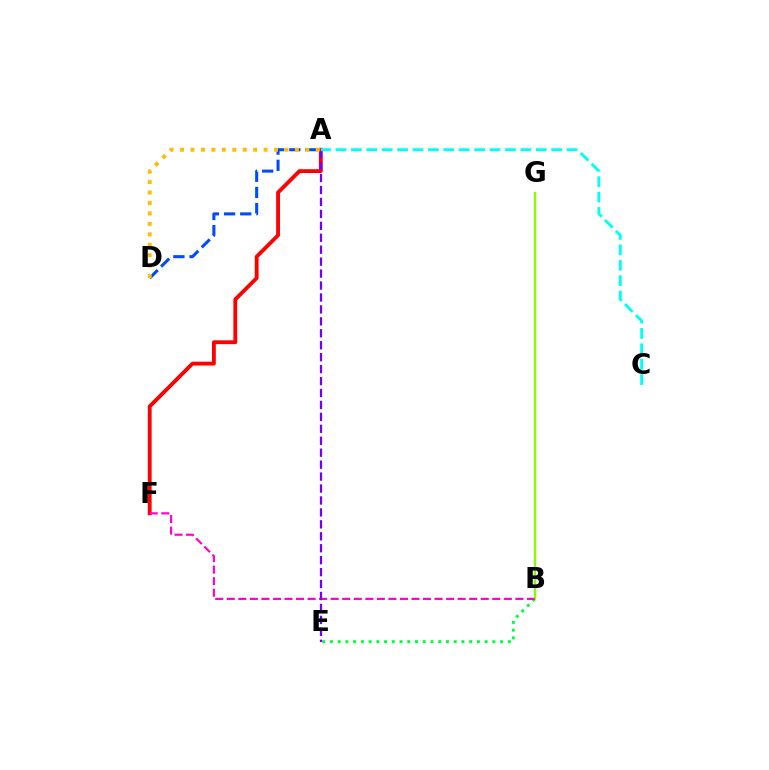{('A', 'D'): [{'color': '#004bff', 'line_style': 'dashed', 'thickness': 2.2}, {'color': '#ffbd00', 'line_style': 'dotted', 'thickness': 2.84}], ('A', 'F'): [{'color': '#ff0000', 'line_style': 'solid', 'thickness': 2.76}], ('B', 'E'): [{'color': '#00ff39', 'line_style': 'dotted', 'thickness': 2.1}], ('B', 'G'): [{'color': '#84ff00', 'line_style': 'solid', 'thickness': 1.67}], ('B', 'F'): [{'color': '#ff00cf', 'line_style': 'dashed', 'thickness': 1.57}], ('A', 'E'): [{'color': '#7200ff', 'line_style': 'dashed', 'thickness': 1.62}], ('A', 'C'): [{'color': '#00fff6', 'line_style': 'dashed', 'thickness': 2.09}]}